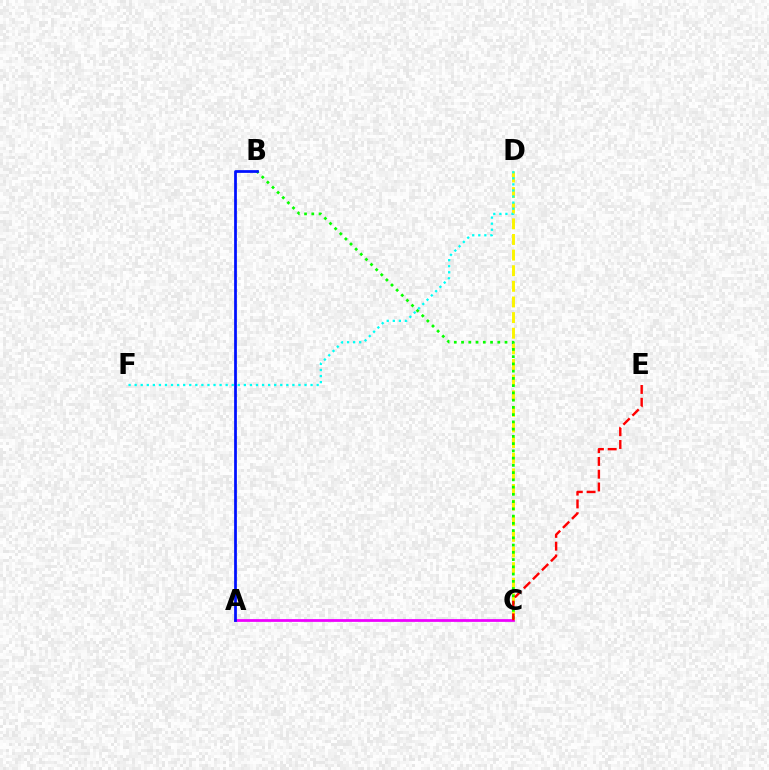{('A', 'C'): [{'color': '#ee00ff', 'line_style': 'solid', 'thickness': 1.99}], ('C', 'D'): [{'color': '#fcf500', 'line_style': 'dashed', 'thickness': 2.12}], ('B', 'C'): [{'color': '#08ff00', 'line_style': 'dotted', 'thickness': 1.97}], ('A', 'B'): [{'color': '#0010ff', 'line_style': 'solid', 'thickness': 1.98}], ('D', 'F'): [{'color': '#00fff6', 'line_style': 'dotted', 'thickness': 1.65}], ('C', 'E'): [{'color': '#ff0000', 'line_style': 'dashed', 'thickness': 1.74}]}